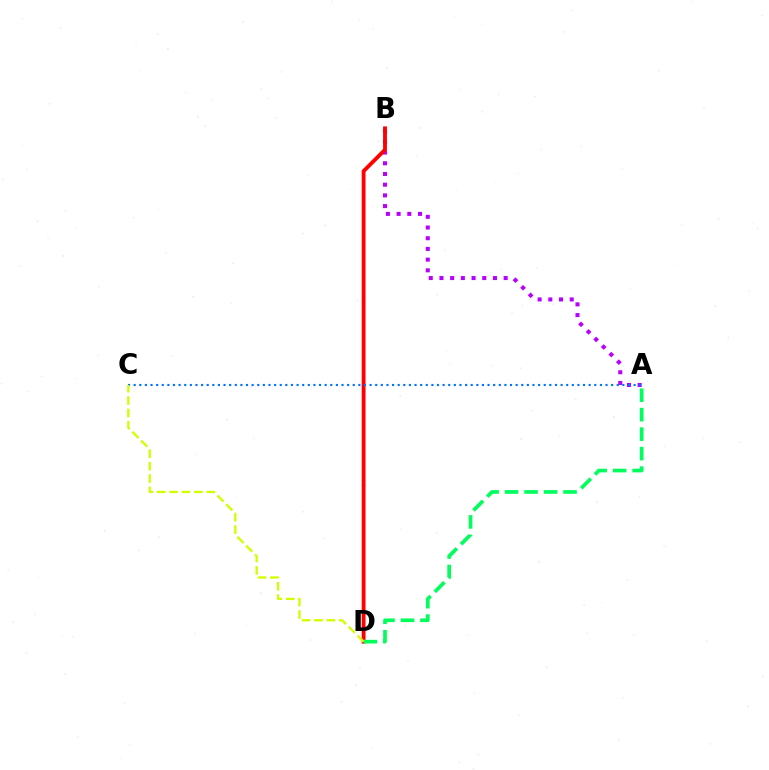{('A', 'B'): [{'color': '#b900ff', 'line_style': 'dotted', 'thickness': 2.91}], ('B', 'D'): [{'color': '#ff0000', 'line_style': 'solid', 'thickness': 2.76}], ('A', 'C'): [{'color': '#0074ff', 'line_style': 'dotted', 'thickness': 1.53}], ('A', 'D'): [{'color': '#00ff5c', 'line_style': 'dashed', 'thickness': 2.65}], ('C', 'D'): [{'color': '#d1ff00', 'line_style': 'dashed', 'thickness': 1.69}]}